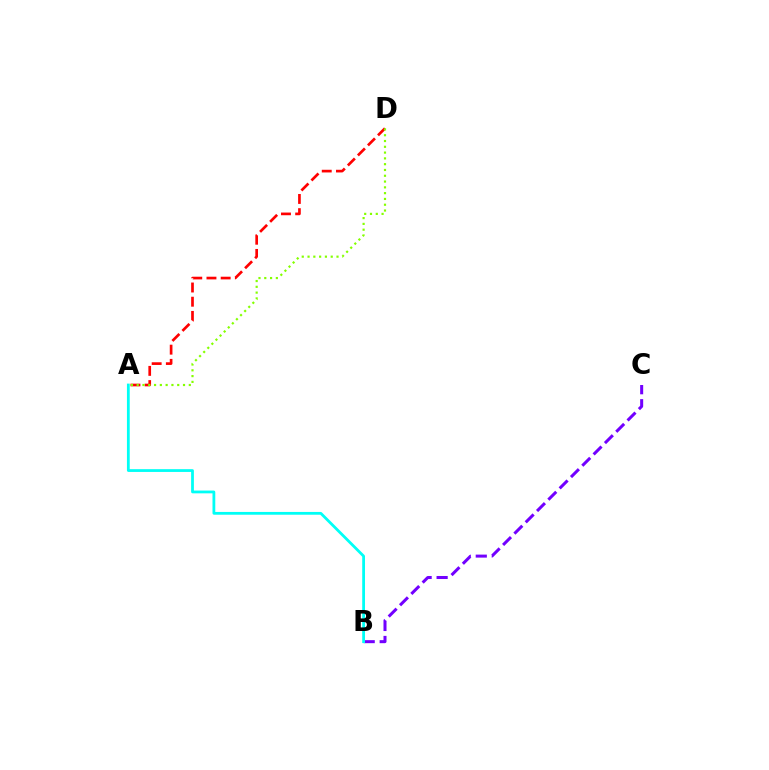{('B', 'C'): [{'color': '#7200ff', 'line_style': 'dashed', 'thickness': 2.17}], ('A', 'D'): [{'color': '#ff0000', 'line_style': 'dashed', 'thickness': 1.93}, {'color': '#84ff00', 'line_style': 'dotted', 'thickness': 1.57}], ('A', 'B'): [{'color': '#00fff6', 'line_style': 'solid', 'thickness': 2.0}]}